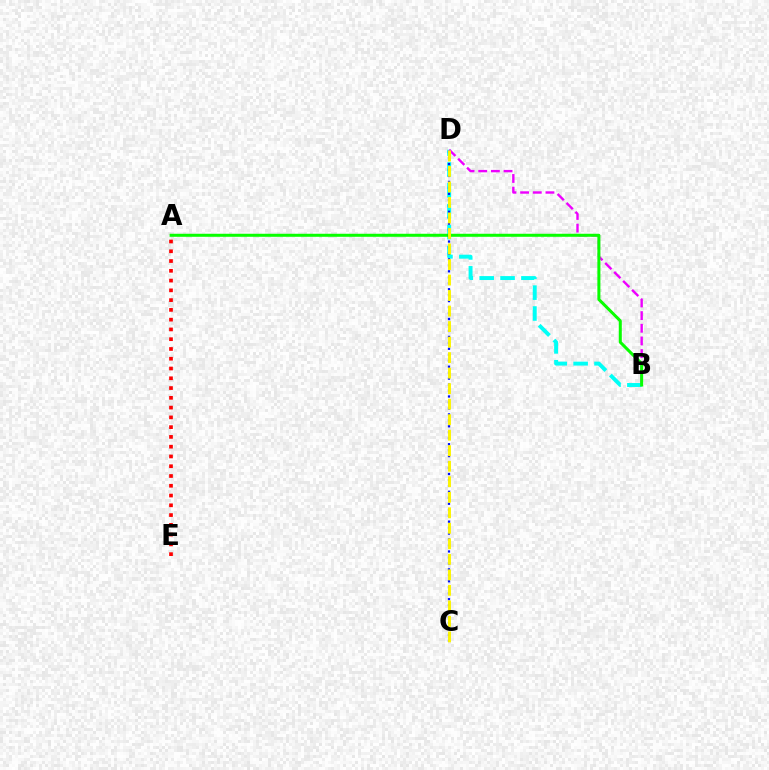{('B', 'D'): [{'color': '#00fff6', 'line_style': 'dashed', 'thickness': 2.84}, {'color': '#ee00ff', 'line_style': 'dashed', 'thickness': 1.72}], ('A', 'B'): [{'color': '#08ff00', 'line_style': 'solid', 'thickness': 2.18}], ('A', 'E'): [{'color': '#ff0000', 'line_style': 'dotted', 'thickness': 2.65}], ('C', 'D'): [{'color': '#0010ff', 'line_style': 'dotted', 'thickness': 1.62}, {'color': '#fcf500', 'line_style': 'dashed', 'thickness': 2.11}]}